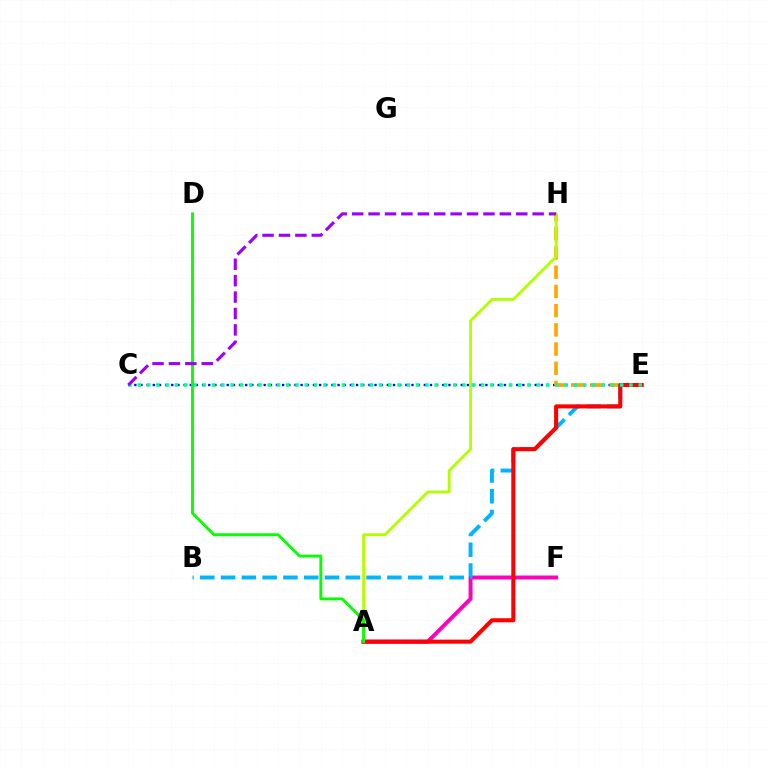{('C', 'E'): [{'color': '#0010ff', 'line_style': 'dotted', 'thickness': 1.67}, {'color': '#00ff9d', 'line_style': 'dotted', 'thickness': 2.52}], ('E', 'H'): [{'color': '#ffa500', 'line_style': 'dashed', 'thickness': 2.61}], ('A', 'H'): [{'color': '#b3ff00', 'line_style': 'solid', 'thickness': 2.05}], ('A', 'F'): [{'color': '#ff00bd', 'line_style': 'solid', 'thickness': 2.84}], ('B', 'E'): [{'color': '#00b5ff', 'line_style': 'dashed', 'thickness': 2.82}], ('A', 'E'): [{'color': '#ff0000', 'line_style': 'solid', 'thickness': 2.92}], ('A', 'D'): [{'color': '#08ff00', 'line_style': 'solid', 'thickness': 2.1}], ('C', 'H'): [{'color': '#9b00ff', 'line_style': 'dashed', 'thickness': 2.23}]}